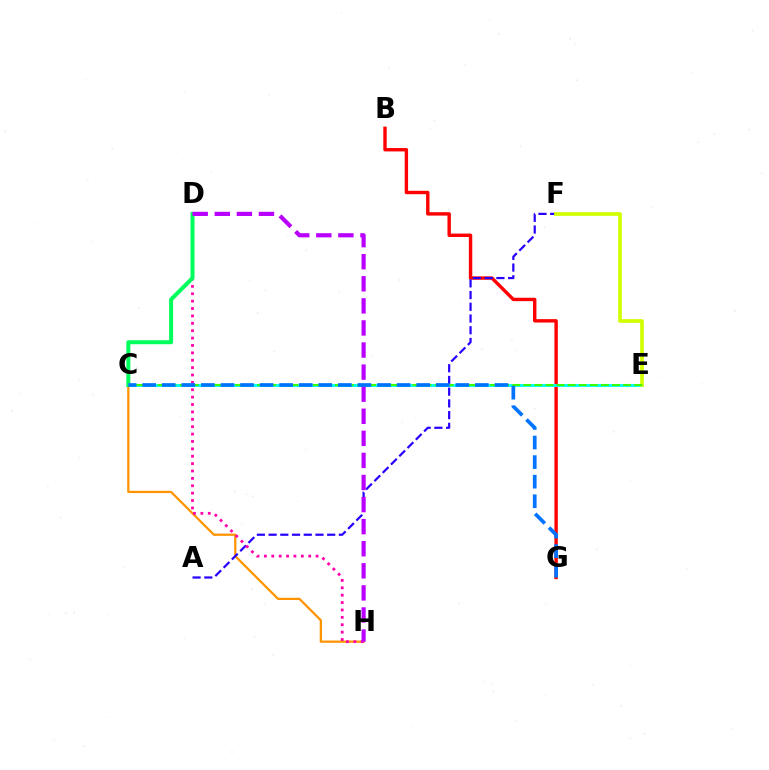{('B', 'G'): [{'color': '#ff0000', 'line_style': 'solid', 'thickness': 2.45}], ('C', 'H'): [{'color': '#ff9400', 'line_style': 'solid', 'thickness': 1.62}], ('A', 'F'): [{'color': '#2500ff', 'line_style': 'dashed', 'thickness': 1.59}], ('C', 'E'): [{'color': '#00fff6', 'line_style': 'solid', 'thickness': 2.08}, {'color': '#3dff00', 'line_style': 'dashed', 'thickness': 1.51}], ('E', 'F'): [{'color': '#d1ff00', 'line_style': 'solid', 'thickness': 2.66}], ('D', 'H'): [{'color': '#ff00ac', 'line_style': 'dotted', 'thickness': 2.01}, {'color': '#b900ff', 'line_style': 'dashed', 'thickness': 3.0}], ('C', 'D'): [{'color': '#00ff5c', 'line_style': 'solid', 'thickness': 2.89}], ('C', 'G'): [{'color': '#0074ff', 'line_style': 'dashed', 'thickness': 2.66}]}